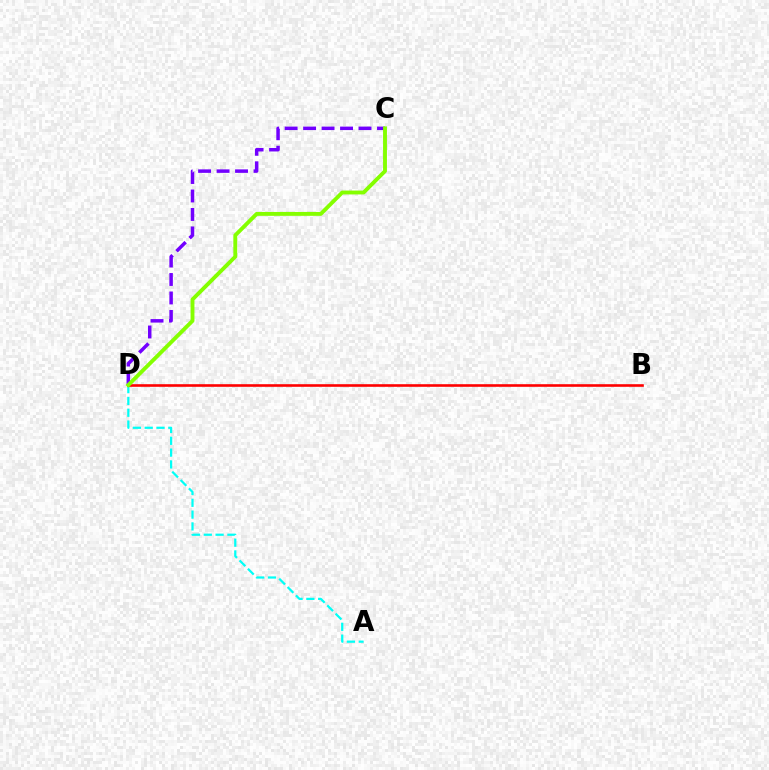{('A', 'D'): [{'color': '#00fff6', 'line_style': 'dashed', 'thickness': 1.6}], ('B', 'D'): [{'color': '#ff0000', 'line_style': 'solid', 'thickness': 1.88}], ('C', 'D'): [{'color': '#7200ff', 'line_style': 'dashed', 'thickness': 2.51}, {'color': '#84ff00', 'line_style': 'solid', 'thickness': 2.8}]}